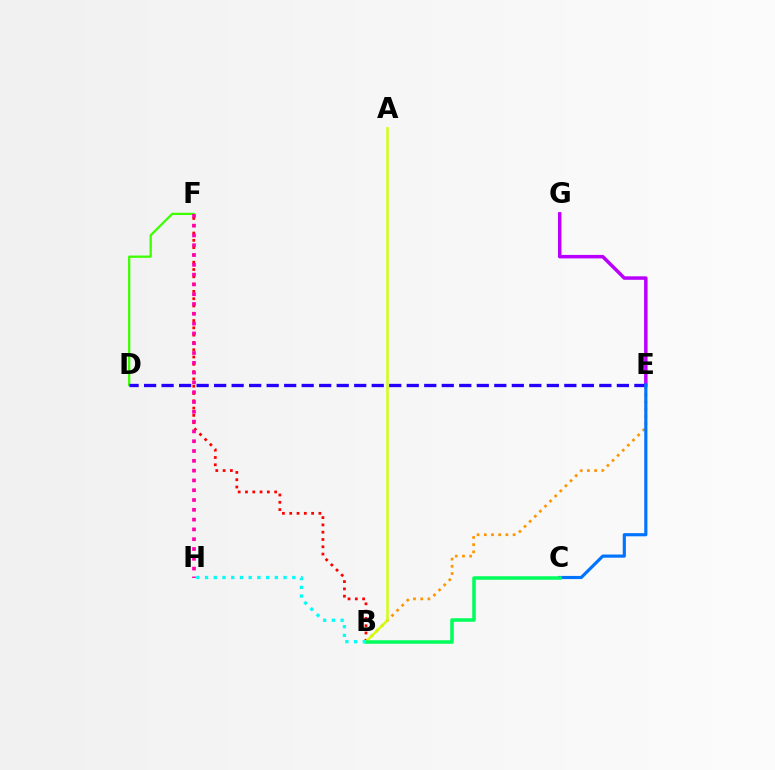{('B', 'F'): [{'color': '#ff0000', 'line_style': 'dotted', 'thickness': 1.98}], ('D', 'F'): [{'color': '#3dff00', 'line_style': 'solid', 'thickness': 1.63}], ('F', 'H'): [{'color': '#ff00ac', 'line_style': 'dotted', 'thickness': 2.66}], ('E', 'G'): [{'color': '#b900ff', 'line_style': 'solid', 'thickness': 2.51}], ('D', 'E'): [{'color': '#2500ff', 'line_style': 'dashed', 'thickness': 2.38}], ('B', 'E'): [{'color': '#ff9400', 'line_style': 'dotted', 'thickness': 1.96}], ('A', 'B'): [{'color': '#d1ff00', 'line_style': 'solid', 'thickness': 1.72}], ('C', 'E'): [{'color': '#0074ff', 'line_style': 'solid', 'thickness': 2.27}], ('B', 'C'): [{'color': '#00ff5c', 'line_style': 'solid', 'thickness': 2.54}], ('B', 'H'): [{'color': '#00fff6', 'line_style': 'dotted', 'thickness': 2.37}]}